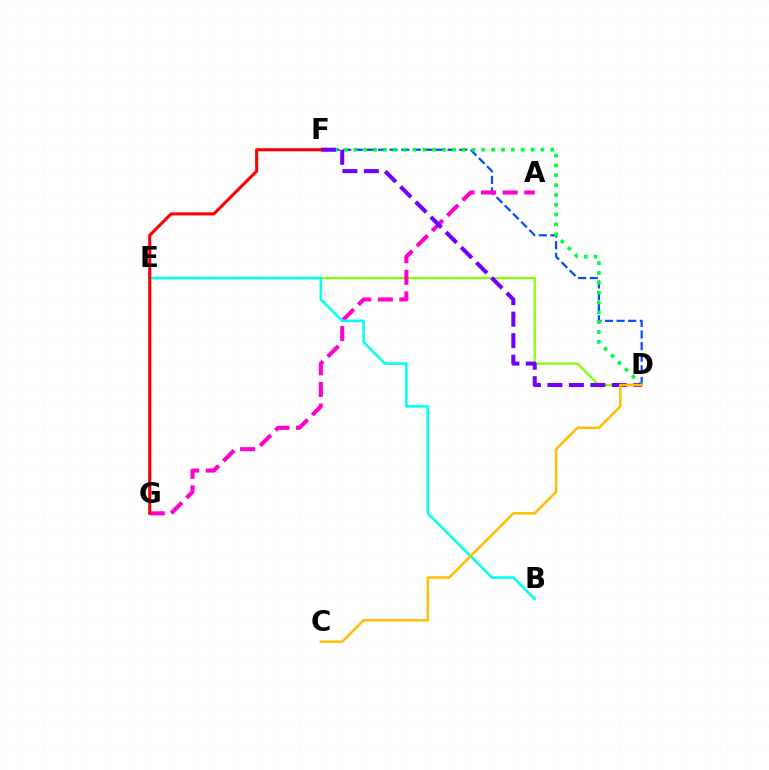{('D', 'F'): [{'color': '#004bff', 'line_style': 'dashed', 'thickness': 1.58}, {'color': '#00ff39', 'line_style': 'dotted', 'thickness': 2.67}, {'color': '#7200ff', 'line_style': 'dashed', 'thickness': 2.92}], ('D', 'E'): [{'color': '#84ff00', 'line_style': 'solid', 'thickness': 1.62}], ('A', 'G'): [{'color': '#ff00cf', 'line_style': 'dashed', 'thickness': 2.93}], ('B', 'E'): [{'color': '#00fff6', 'line_style': 'solid', 'thickness': 1.84}], ('C', 'D'): [{'color': '#ffbd00', 'line_style': 'solid', 'thickness': 1.78}], ('F', 'G'): [{'color': '#ff0000', 'line_style': 'solid', 'thickness': 2.21}]}